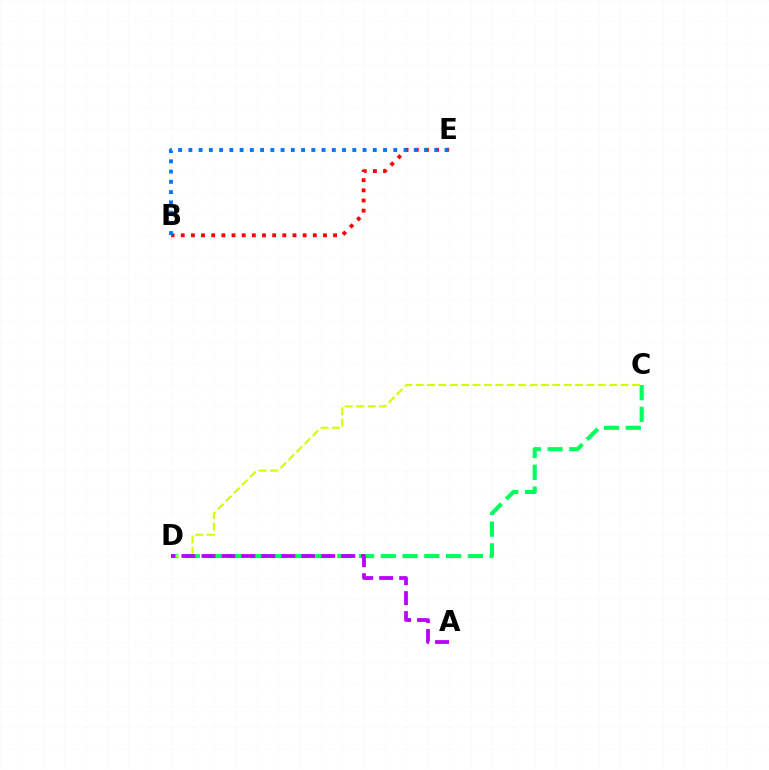{('B', 'E'): [{'color': '#ff0000', 'line_style': 'dotted', 'thickness': 2.76}, {'color': '#0074ff', 'line_style': 'dotted', 'thickness': 2.78}], ('C', 'D'): [{'color': '#00ff5c', 'line_style': 'dashed', 'thickness': 2.96}, {'color': '#d1ff00', 'line_style': 'dashed', 'thickness': 1.55}], ('A', 'D'): [{'color': '#b900ff', 'line_style': 'dashed', 'thickness': 2.71}]}